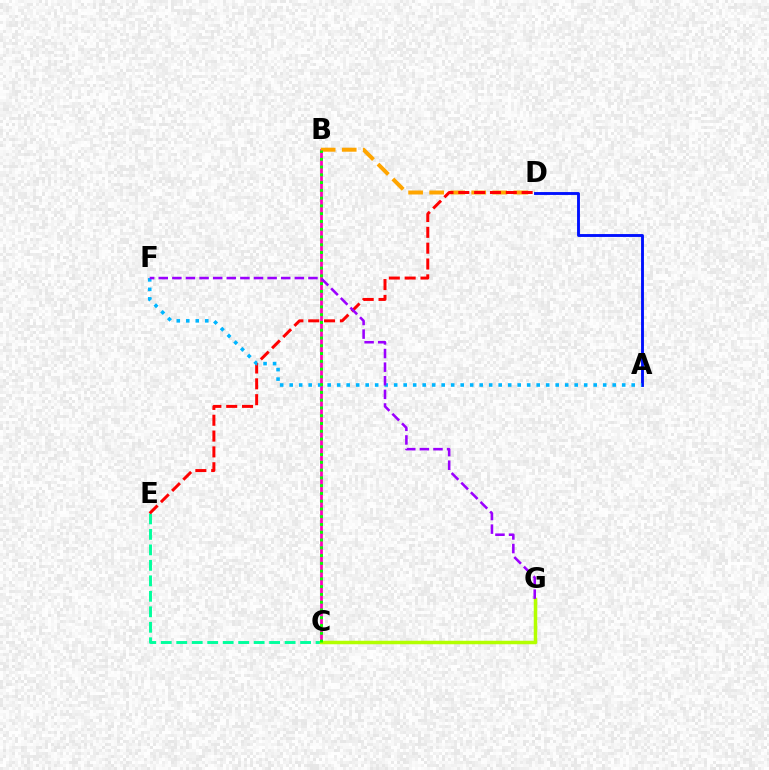{('C', 'E'): [{'color': '#00ff9d', 'line_style': 'dashed', 'thickness': 2.1}], ('B', 'C'): [{'color': '#ff00bd', 'line_style': 'solid', 'thickness': 1.99}, {'color': '#08ff00', 'line_style': 'dotted', 'thickness': 2.11}], ('B', 'D'): [{'color': '#ffa500', 'line_style': 'dashed', 'thickness': 2.86}], ('A', 'D'): [{'color': '#0010ff', 'line_style': 'solid', 'thickness': 2.07}], ('C', 'G'): [{'color': '#b3ff00', 'line_style': 'solid', 'thickness': 2.52}], ('D', 'E'): [{'color': '#ff0000', 'line_style': 'dashed', 'thickness': 2.15}], ('A', 'F'): [{'color': '#00b5ff', 'line_style': 'dotted', 'thickness': 2.58}], ('F', 'G'): [{'color': '#9b00ff', 'line_style': 'dashed', 'thickness': 1.85}]}